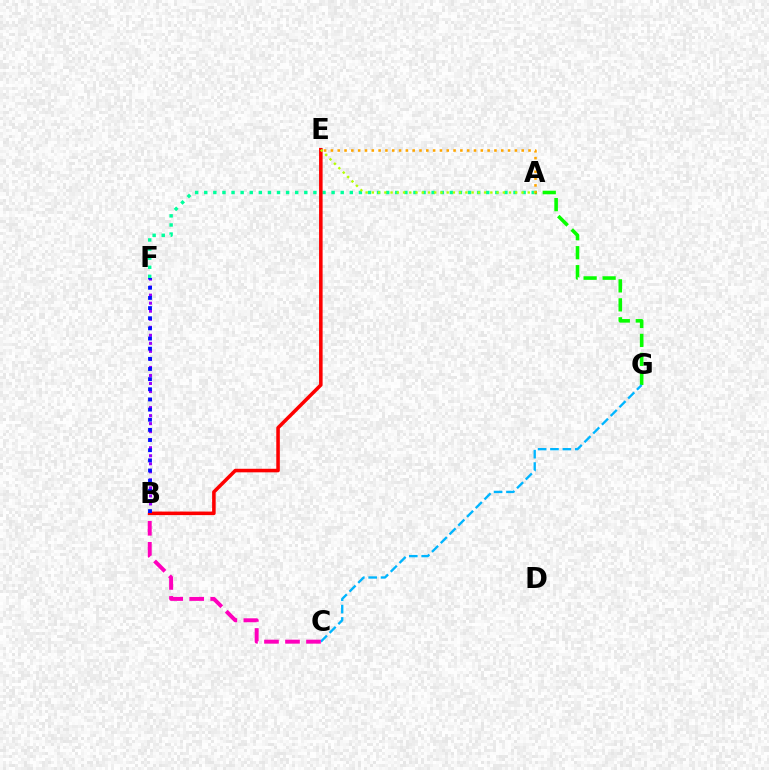{('A', 'G'): [{'color': '#08ff00', 'line_style': 'dashed', 'thickness': 2.58}], ('A', 'F'): [{'color': '#00ff9d', 'line_style': 'dotted', 'thickness': 2.47}], ('B', 'F'): [{'color': '#9b00ff', 'line_style': 'dotted', 'thickness': 2.18}, {'color': '#0010ff', 'line_style': 'dotted', 'thickness': 2.76}], ('A', 'E'): [{'color': '#ffa500', 'line_style': 'dotted', 'thickness': 1.85}, {'color': '#b3ff00', 'line_style': 'dotted', 'thickness': 1.69}], ('C', 'G'): [{'color': '#00b5ff', 'line_style': 'dashed', 'thickness': 1.68}], ('B', 'C'): [{'color': '#ff00bd', 'line_style': 'dashed', 'thickness': 2.85}], ('B', 'E'): [{'color': '#ff0000', 'line_style': 'solid', 'thickness': 2.55}]}